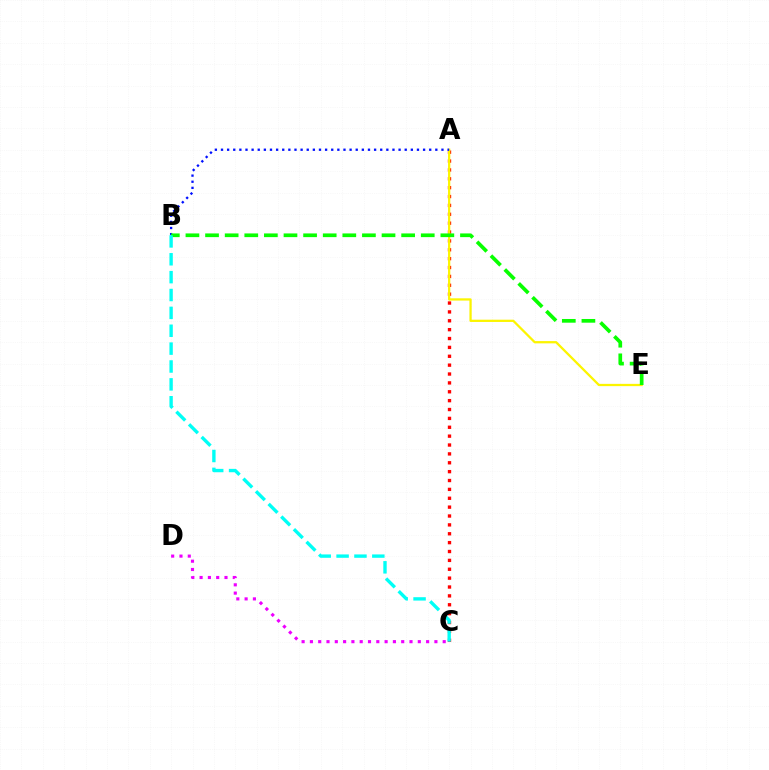{('A', 'C'): [{'color': '#ff0000', 'line_style': 'dotted', 'thickness': 2.41}], ('C', 'D'): [{'color': '#ee00ff', 'line_style': 'dotted', 'thickness': 2.26}], ('A', 'E'): [{'color': '#fcf500', 'line_style': 'solid', 'thickness': 1.63}], ('A', 'B'): [{'color': '#0010ff', 'line_style': 'dotted', 'thickness': 1.66}], ('B', 'E'): [{'color': '#08ff00', 'line_style': 'dashed', 'thickness': 2.66}], ('B', 'C'): [{'color': '#00fff6', 'line_style': 'dashed', 'thickness': 2.43}]}